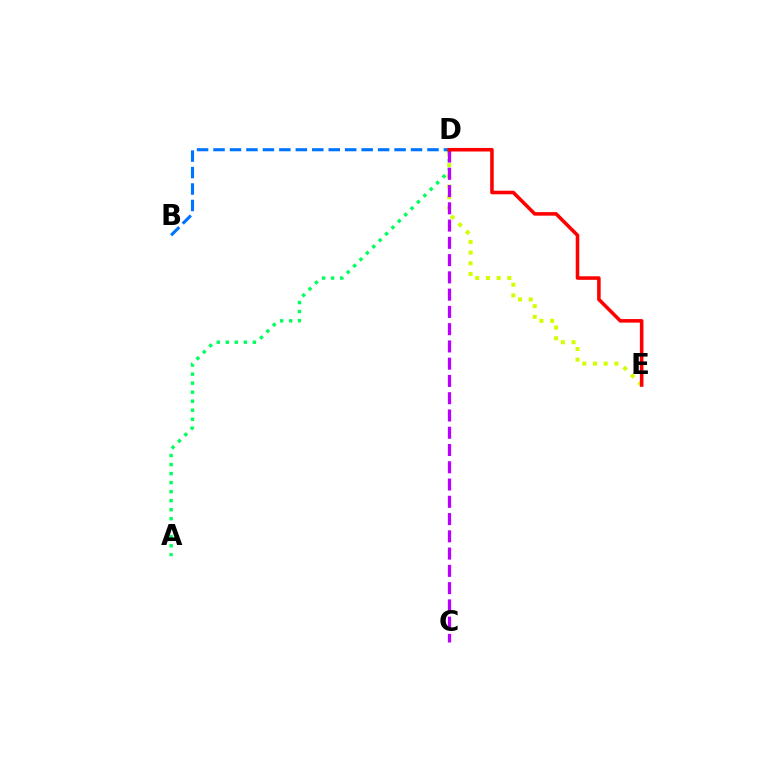{('D', 'E'): [{'color': '#d1ff00', 'line_style': 'dotted', 'thickness': 2.91}, {'color': '#ff0000', 'line_style': 'solid', 'thickness': 2.56}], ('B', 'D'): [{'color': '#0074ff', 'line_style': 'dashed', 'thickness': 2.24}], ('A', 'D'): [{'color': '#00ff5c', 'line_style': 'dotted', 'thickness': 2.45}], ('C', 'D'): [{'color': '#b900ff', 'line_style': 'dashed', 'thickness': 2.35}]}